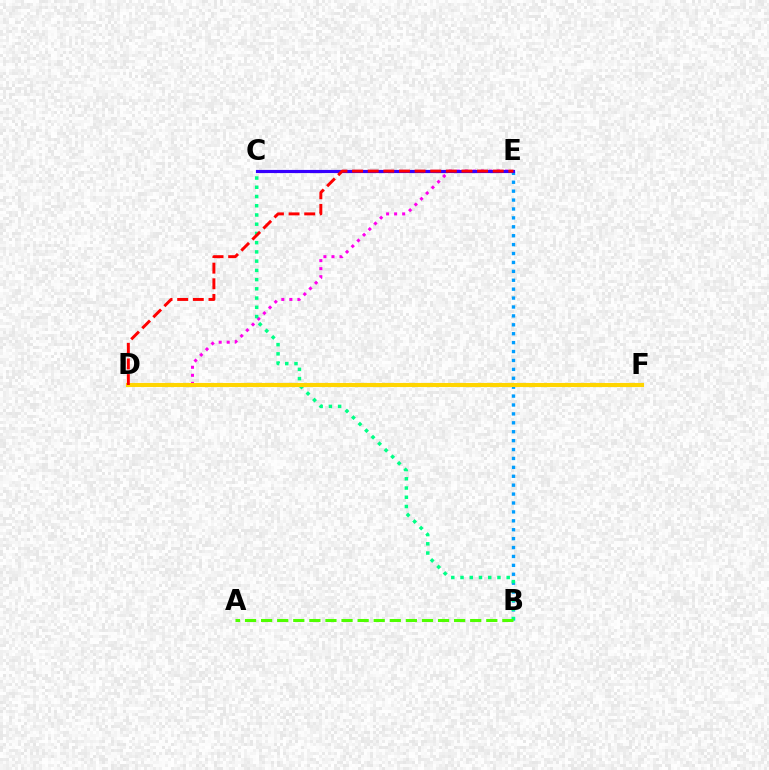{('D', 'E'): [{'color': '#ff00ed', 'line_style': 'dotted', 'thickness': 2.18}, {'color': '#ff0000', 'line_style': 'dashed', 'thickness': 2.12}], ('B', 'E'): [{'color': '#009eff', 'line_style': 'dotted', 'thickness': 2.42}], ('B', 'C'): [{'color': '#00ff86', 'line_style': 'dotted', 'thickness': 2.51}], ('C', 'E'): [{'color': '#3700ff', 'line_style': 'solid', 'thickness': 2.27}], ('A', 'B'): [{'color': '#4fff00', 'line_style': 'dashed', 'thickness': 2.18}], ('D', 'F'): [{'color': '#ffd500', 'line_style': 'solid', 'thickness': 2.95}]}